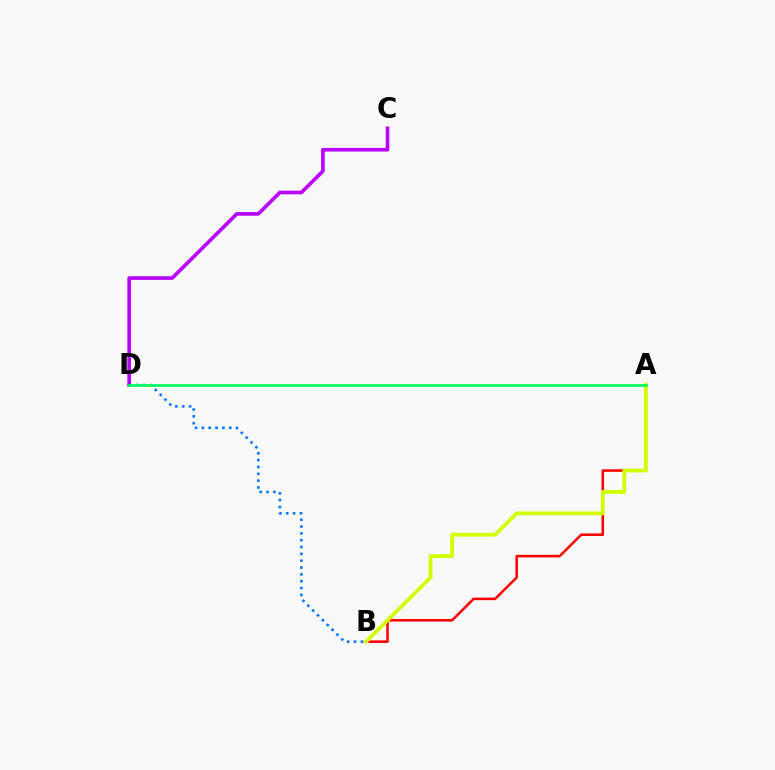{('A', 'B'): [{'color': '#ff0000', 'line_style': 'solid', 'thickness': 1.83}, {'color': '#d1ff00', 'line_style': 'solid', 'thickness': 2.73}], ('C', 'D'): [{'color': '#b900ff', 'line_style': 'solid', 'thickness': 2.61}], ('B', 'D'): [{'color': '#0074ff', 'line_style': 'dotted', 'thickness': 1.86}], ('A', 'D'): [{'color': '#00ff5c', 'line_style': 'solid', 'thickness': 1.93}]}